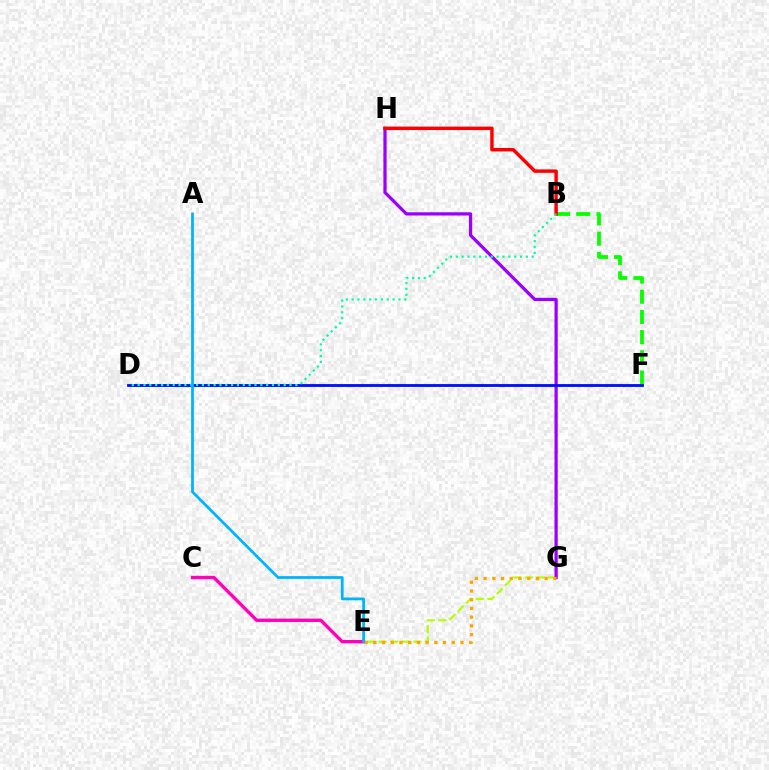{('E', 'G'): [{'color': '#b3ff00', 'line_style': 'dashed', 'thickness': 1.57}, {'color': '#ffa500', 'line_style': 'dotted', 'thickness': 2.37}], ('G', 'H'): [{'color': '#9b00ff', 'line_style': 'solid', 'thickness': 2.33}], ('B', 'F'): [{'color': '#08ff00', 'line_style': 'dashed', 'thickness': 2.75}], ('D', 'F'): [{'color': '#0010ff', 'line_style': 'solid', 'thickness': 2.05}], ('C', 'E'): [{'color': '#ff00bd', 'line_style': 'solid', 'thickness': 2.42}], ('B', 'H'): [{'color': '#ff0000', 'line_style': 'solid', 'thickness': 2.48}], ('B', 'D'): [{'color': '#00ff9d', 'line_style': 'dotted', 'thickness': 1.59}], ('A', 'E'): [{'color': '#00b5ff', 'line_style': 'solid', 'thickness': 2.0}]}